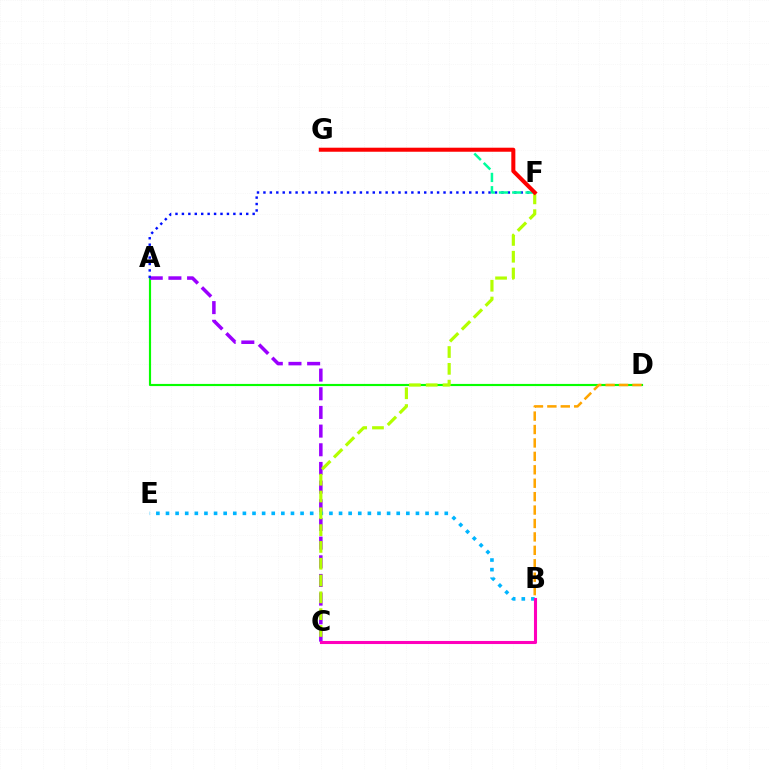{('A', 'D'): [{'color': '#08ff00', 'line_style': 'solid', 'thickness': 1.55}], ('A', 'C'): [{'color': '#9b00ff', 'line_style': 'dashed', 'thickness': 2.54}], ('B', 'E'): [{'color': '#00b5ff', 'line_style': 'dotted', 'thickness': 2.61}], ('C', 'F'): [{'color': '#b3ff00', 'line_style': 'dashed', 'thickness': 2.28}], ('A', 'F'): [{'color': '#0010ff', 'line_style': 'dotted', 'thickness': 1.75}], ('F', 'G'): [{'color': '#00ff9d', 'line_style': 'dashed', 'thickness': 1.81}, {'color': '#ff0000', 'line_style': 'solid', 'thickness': 2.91}], ('B', 'C'): [{'color': '#ff00bd', 'line_style': 'solid', 'thickness': 2.21}], ('B', 'D'): [{'color': '#ffa500', 'line_style': 'dashed', 'thickness': 1.82}]}